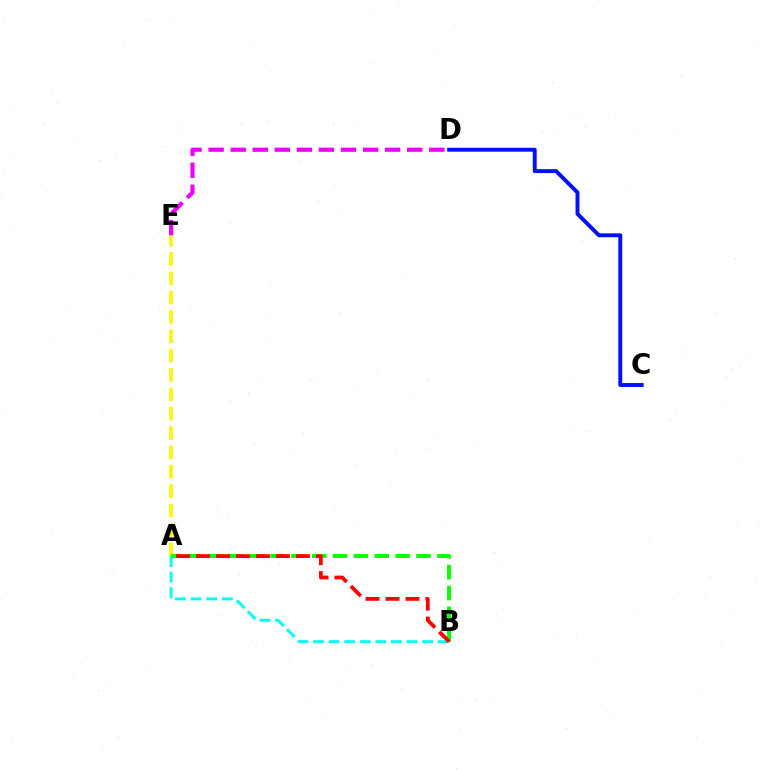{('A', 'E'): [{'color': '#fcf500', 'line_style': 'dashed', 'thickness': 2.63}], ('D', 'E'): [{'color': '#ee00ff', 'line_style': 'dashed', 'thickness': 3.0}], ('A', 'B'): [{'color': '#00fff6', 'line_style': 'dashed', 'thickness': 2.12}, {'color': '#08ff00', 'line_style': 'dashed', 'thickness': 2.83}, {'color': '#ff0000', 'line_style': 'dashed', 'thickness': 2.71}], ('C', 'D'): [{'color': '#0010ff', 'line_style': 'solid', 'thickness': 2.83}]}